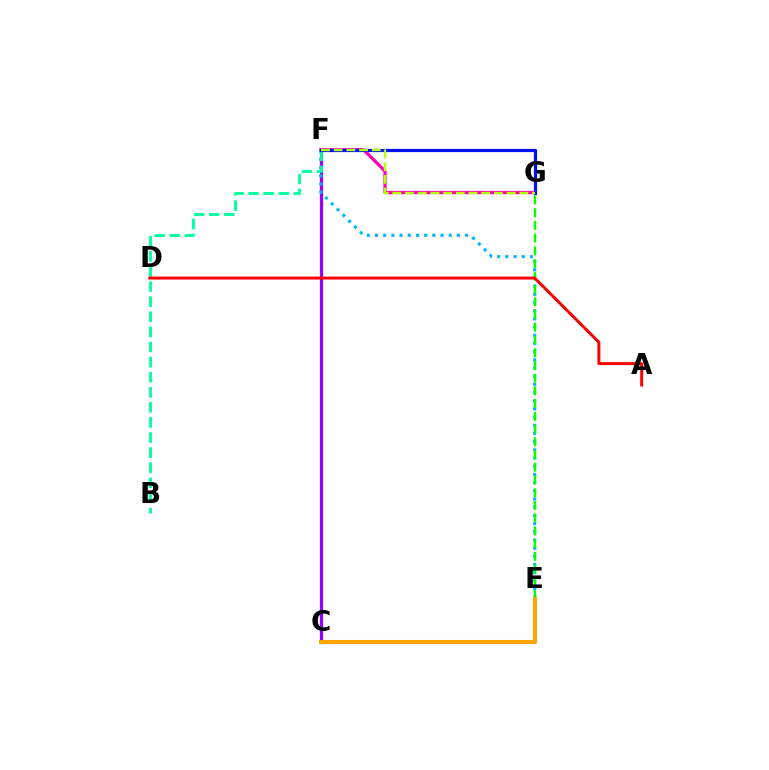{('F', 'G'): [{'color': '#ff00bd', 'line_style': 'solid', 'thickness': 2.33}, {'color': '#0010ff', 'line_style': 'solid', 'thickness': 2.31}, {'color': '#b3ff00', 'line_style': 'dashed', 'thickness': 1.73}], ('C', 'F'): [{'color': '#9b00ff', 'line_style': 'solid', 'thickness': 2.34}], ('E', 'F'): [{'color': '#00b5ff', 'line_style': 'dotted', 'thickness': 2.22}], ('B', 'F'): [{'color': '#00ff9d', 'line_style': 'dashed', 'thickness': 2.05}], ('E', 'G'): [{'color': '#08ff00', 'line_style': 'dashed', 'thickness': 1.73}], ('A', 'D'): [{'color': '#ff0000', 'line_style': 'solid', 'thickness': 2.12}], ('C', 'E'): [{'color': '#ffa500', 'line_style': 'solid', 'thickness': 2.9}]}